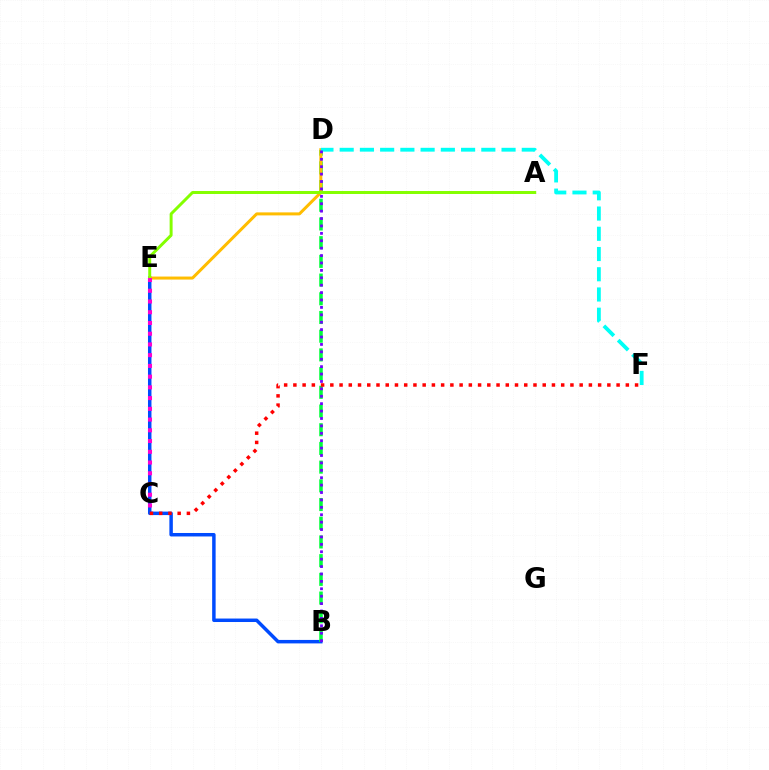{('B', 'E'): [{'color': '#004bff', 'line_style': 'solid', 'thickness': 2.5}], ('B', 'D'): [{'color': '#00ff39', 'line_style': 'dashed', 'thickness': 2.54}, {'color': '#7200ff', 'line_style': 'dotted', 'thickness': 2.01}], ('D', 'E'): [{'color': '#ffbd00', 'line_style': 'solid', 'thickness': 2.17}], ('A', 'E'): [{'color': '#84ff00', 'line_style': 'solid', 'thickness': 2.14}], ('C', 'E'): [{'color': '#ff00cf', 'line_style': 'dotted', 'thickness': 2.92}], ('D', 'F'): [{'color': '#00fff6', 'line_style': 'dashed', 'thickness': 2.75}], ('C', 'F'): [{'color': '#ff0000', 'line_style': 'dotted', 'thickness': 2.51}]}